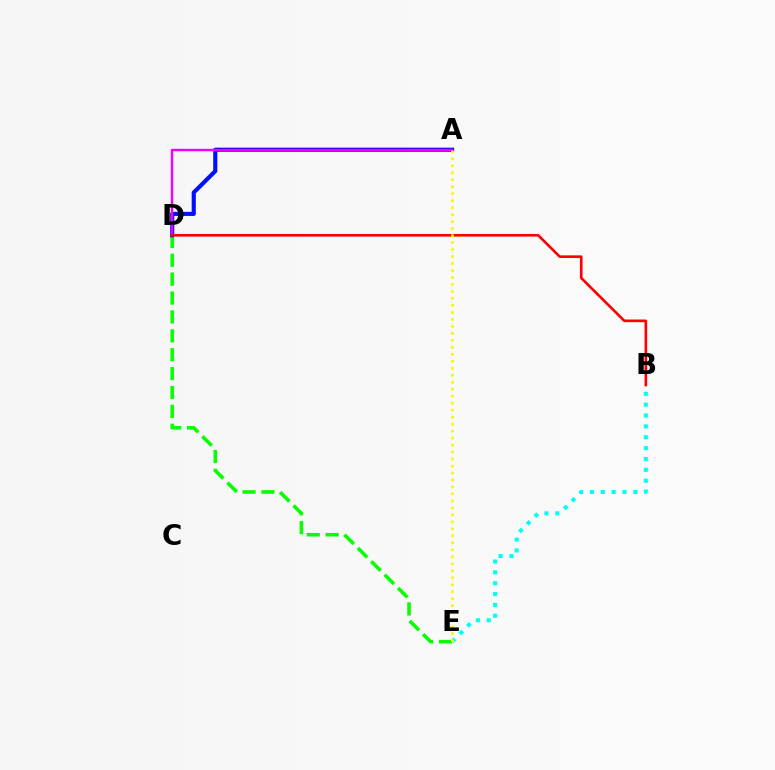{('D', 'E'): [{'color': '#08ff00', 'line_style': 'dashed', 'thickness': 2.57}], ('A', 'D'): [{'color': '#0010ff', 'line_style': 'solid', 'thickness': 2.97}, {'color': '#ee00ff', 'line_style': 'solid', 'thickness': 1.73}], ('B', 'E'): [{'color': '#00fff6', 'line_style': 'dotted', 'thickness': 2.95}], ('B', 'D'): [{'color': '#ff0000', 'line_style': 'solid', 'thickness': 1.9}], ('A', 'E'): [{'color': '#fcf500', 'line_style': 'dotted', 'thickness': 1.9}]}